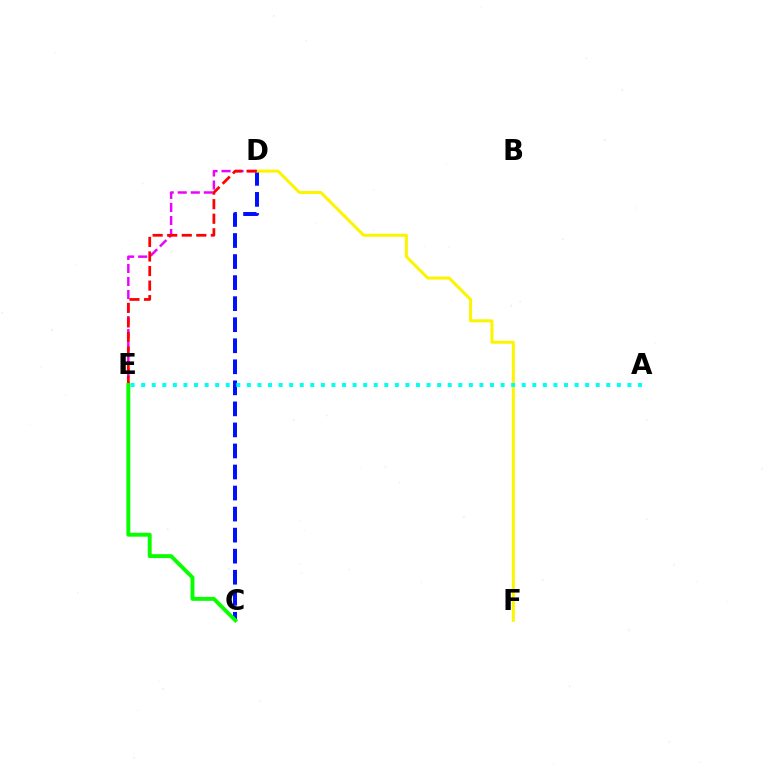{('C', 'D'): [{'color': '#0010ff', 'line_style': 'dashed', 'thickness': 2.86}], ('D', 'F'): [{'color': '#fcf500', 'line_style': 'solid', 'thickness': 2.18}], ('D', 'E'): [{'color': '#ee00ff', 'line_style': 'dashed', 'thickness': 1.77}, {'color': '#ff0000', 'line_style': 'dashed', 'thickness': 1.98}], ('A', 'E'): [{'color': '#00fff6', 'line_style': 'dotted', 'thickness': 2.87}], ('C', 'E'): [{'color': '#08ff00', 'line_style': 'solid', 'thickness': 2.82}]}